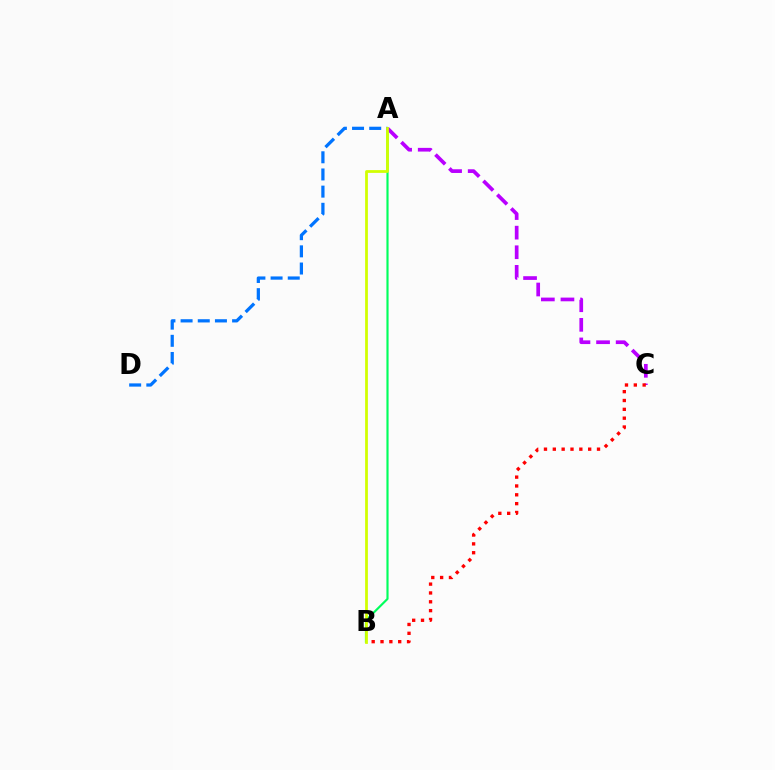{('A', 'B'): [{'color': '#00ff5c', 'line_style': 'solid', 'thickness': 1.55}, {'color': '#d1ff00', 'line_style': 'solid', 'thickness': 1.99}], ('A', 'C'): [{'color': '#b900ff', 'line_style': 'dashed', 'thickness': 2.66}], ('B', 'C'): [{'color': '#ff0000', 'line_style': 'dotted', 'thickness': 2.4}], ('A', 'D'): [{'color': '#0074ff', 'line_style': 'dashed', 'thickness': 2.33}]}